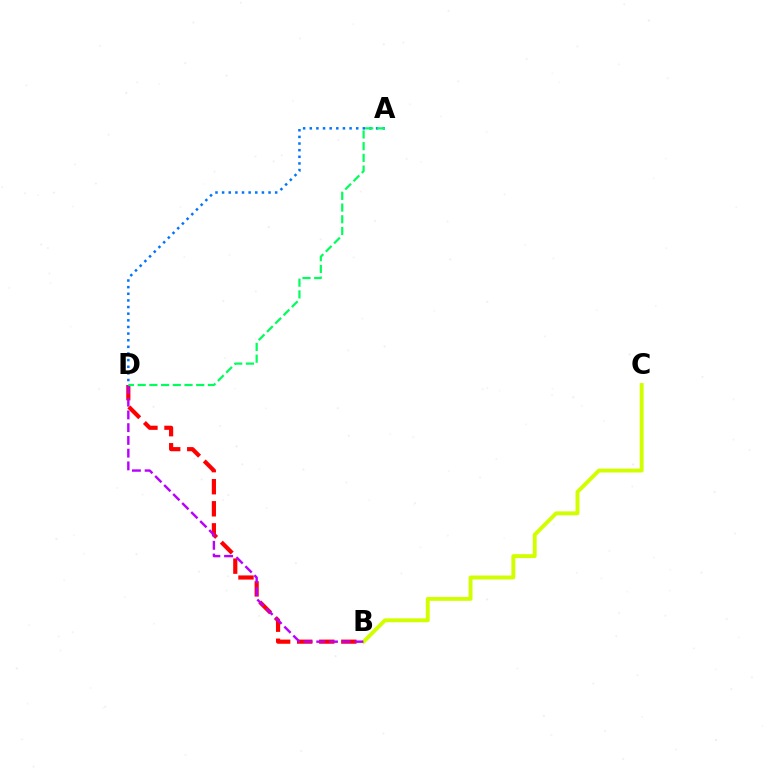{('B', 'D'): [{'color': '#ff0000', 'line_style': 'dashed', 'thickness': 3.0}, {'color': '#b900ff', 'line_style': 'dashed', 'thickness': 1.73}], ('B', 'C'): [{'color': '#d1ff00', 'line_style': 'solid', 'thickness': 2.81}], ('A', 'D'): [{'color': '#0074ff', 'line_style': 'dotted', 'thickness': 1.8}, {'color': '#00ff5c', 'line_style': 'dashed', 'thickness': 1.59}]}